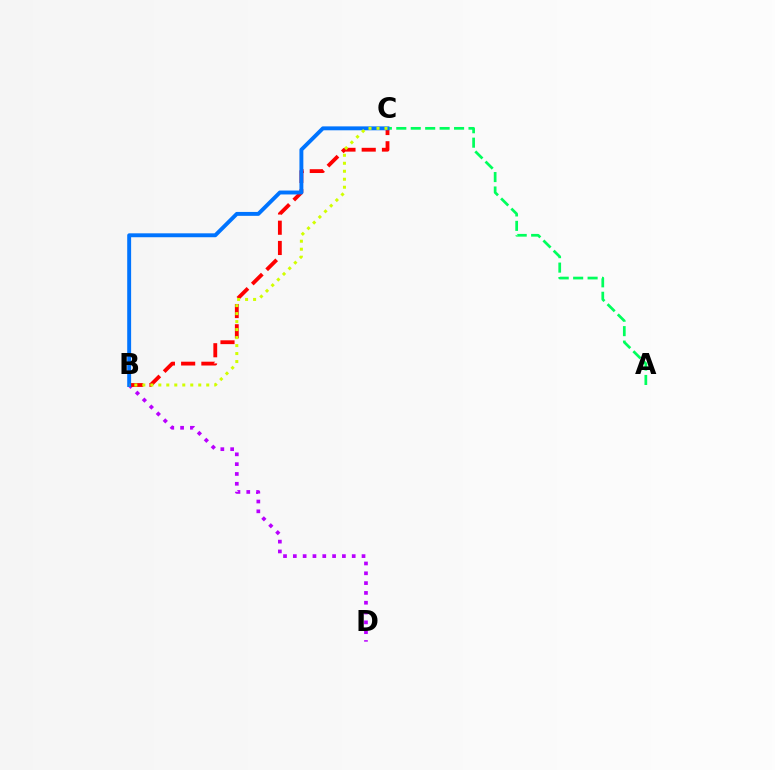{('B', 'D'): [{'color': '#b900ff', 'line_style': 'dotted', 'thickness': 2.67}], ('B', 'C'): [{'color': '#ff0000', 'line_style': 'dashed', 'thickness': 2.75}, {'color': '#0074ff', 'line_style': 'solid', 'thickness': 2.82}, {'color': '#d1ff00', 'line_style': 'dotted', 'thickness': 2.17}], ('A', 'C'): [{'color': '#00ff5c', 'line_style': 'dashed', 'thickness': 1.96}]}